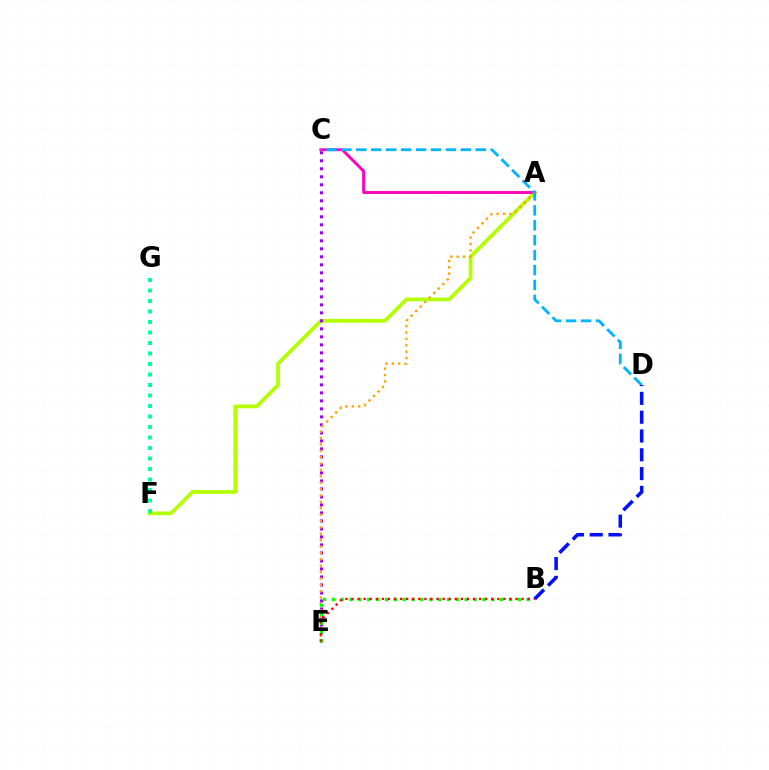{('A', 'F'): [{'color': '#b3ff00', 'line_style': 'solid', 'thickness': 2.69}], ('C', 'E'): [{'color': '#9b00ff', 'line_style': 'dotted', 'thickness': 2.17}], ('A', 'C'): [{'color': '#ff00bd', 'line_style': 'solid', 'thickness': 2.09}], ('A', 'E'): [{'color': '#ffa500', 'line_style': 'dotted', 'thickness': 1.73}], ('B', 'E'): [{'color': '#08ff00', 'line_style': 'dotted', 'thickness': 2.41}, {'color': '#ff0000', 'line_style': 'dotted', 'thickness': 1.65}], ('F', 'G'): [{'color': '#00ff9d', 'line_style': 'dotted', 'thickness': 2.85}], ('C', 'D'): [{'color': '#00b5ff', 'line_style': 'dashed', 'thickness': 2.03}], ('B', 'D'): [{'color': '#0010ff', 'line_style': 'dashed', 'thickness': 2.56}]}